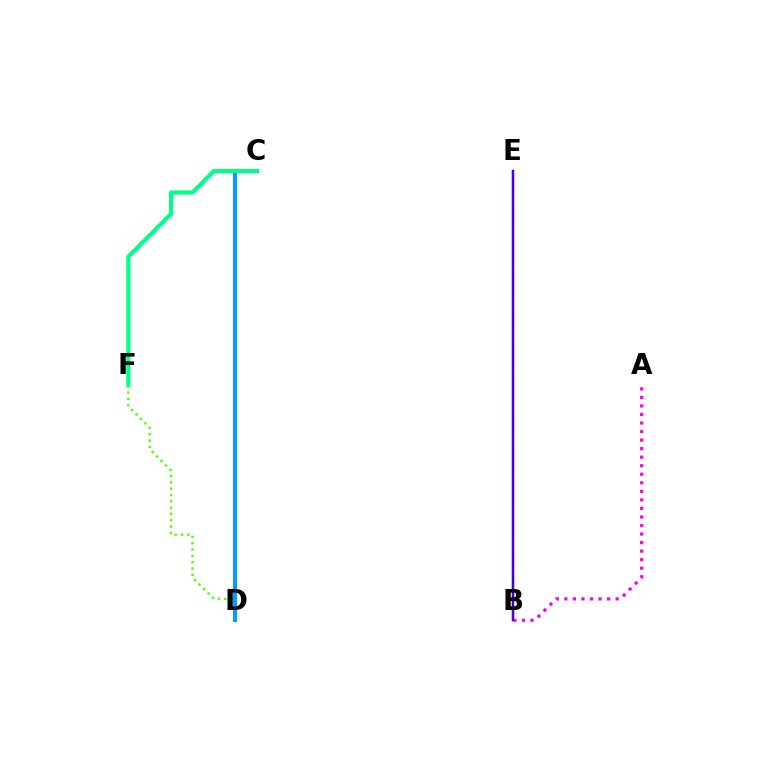{('A', 'B'): [{'color': '#ff00ed', 'line_style': 'dotted', 'thickness': 2.32}], ('D', 'F'): [{'color': '#4fff00', 'line_style': 'dotted', 'thickness': 1.72}], ('B', 'E'): [{'color': '#ff0000', 'line_style': 'solid', 'thickness': 1.79}, {'color': '#ffd500', 'line_style': 'dotted', 'thickness': 1.76}, {'color': '#3700ff', 'line_style': 'solid', 'thickness': 1.56}], ('C', 'D'): [{'color': '#009eff', 'line_style': 'solid', 'thickness': 2.87}], ('C', 'F'): [{'color': '#00ff86', 'line_style': 'solid', 'thickness': 2.98}]}